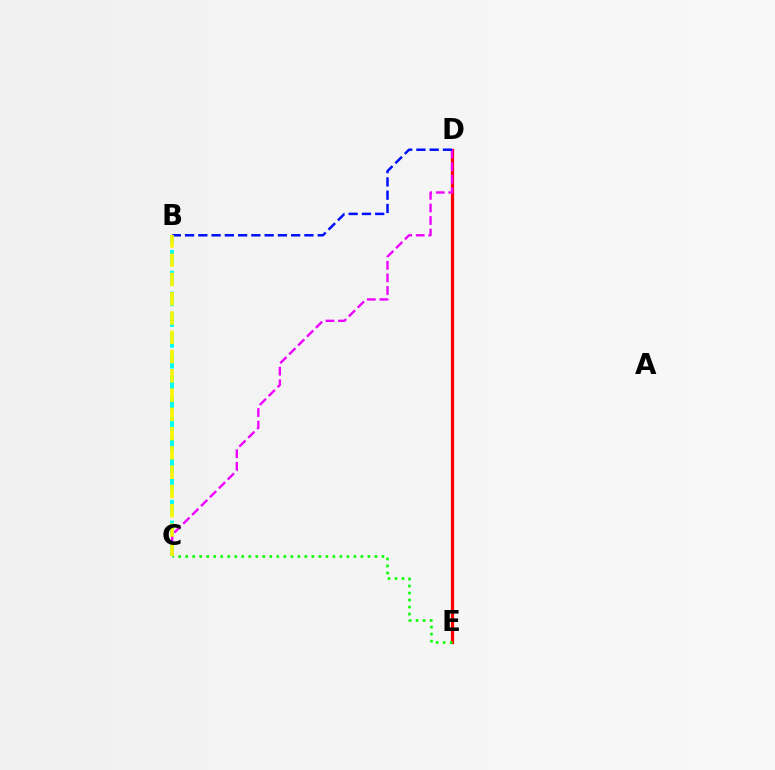{('B', 'C'): [{'color': '#00fff6', 'line_style': 'dashed', 'thickness': 2.83}, {'color': '#fcf500', 'line_style': 'dashed', 'thickness': 2.62}], ('D', 'E'): [{'color': '#ff0000', 'line_style': 'solid', 'thickness': 2.33}], ('C', 'D'): [{'color': '#ee00ff', 'line_style': 'dashed', 'thickness': 1.71}], ('C', 'E'): [{'color': '#08ff00', 'line_style': 'dotted', 'thickness': 1.9}], ('B', 'D'): [{'color': '#0010ff', 'line_style': 'dashed', 'thickness': 1.8}]}